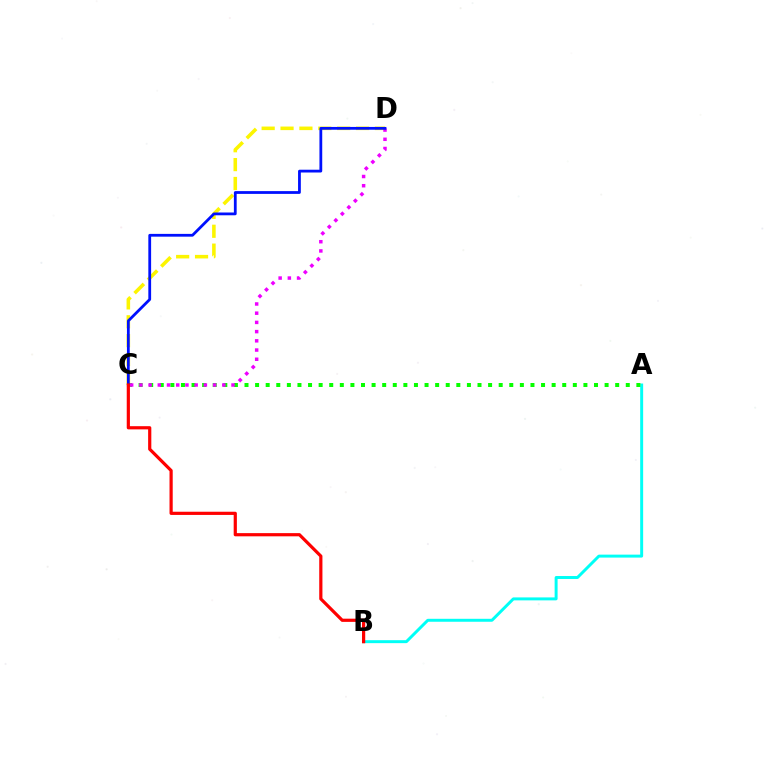{('A', 'B'): [{'color': '#00fff6', 'line_style': 'solid', 'thickness': 2.13}], ('C', 'D'): [{'color': '#fcf500', 'line_style': 'dashed', 'thickness': 2.56}, {'color': '#ee00ff', 'line_style': 'dotted', 'thickness': 2.5}, {'color': '#0010ff', 'line_style': 'solid', 'thickness': 2.0}], ('A', 'C'): [{'color': '#08ff00', 'line_style': 'dotted', 'thickness': 2.88}], ('B', 'C'): [{'color': '#ff0000', 'line_style': 'solid', 'thickness': 2.3}]}